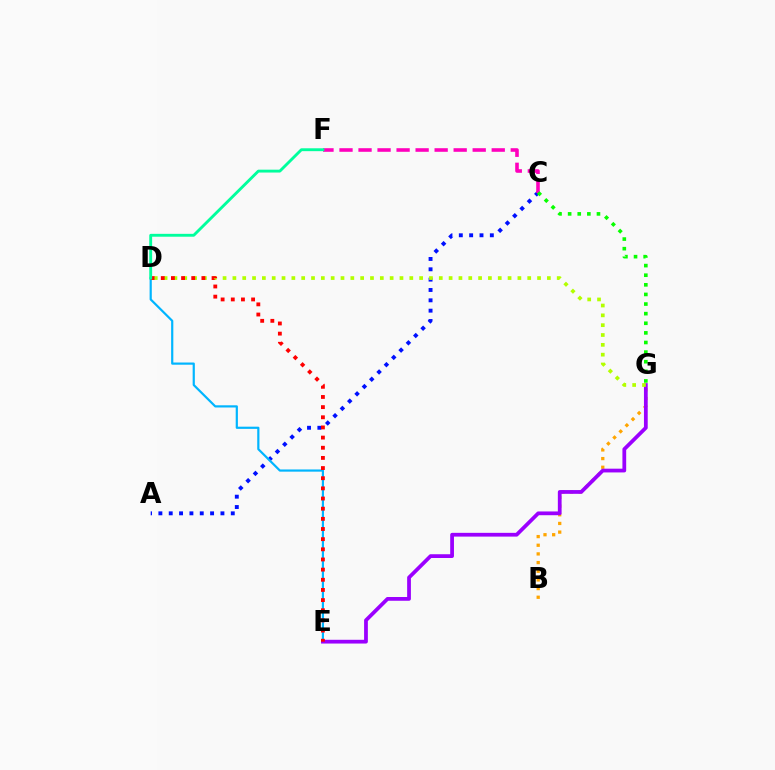{('A', 'C'): [{'color': '#0010ff', 'line_style': 'dotted', 'thickness': 2.81}], ('B', 'G'): [{'color': '#ffa500', 'line_style': 'dotted', 'thickness': 2.35}], ('D', 'E'): [{'color': '#00b5ff', 'line_style': 'solid', 'thickness': 1.58}, {'color': '#ff0000', 'line_style': 'dotted', 'thickness': 2.76}], ('E', 'G'): [{'color': '#9b00ff', 'line_style': 'solid', 'thickness': 2.7}], ('D', 'G'): [{'color': '#b3ff00', 'line_style': 'dotted', 'thickness': 2.67}], ('C', 'F'): [{'color': '#ff00bd', 'line_style': 'dashed', 'thickness': 2.59}], ('C', 'G'): [{'color': '#08ff00', 'line_style': 'dotted', 'thickness': 2.61}], ('D', 'F'): [{'color': '#00ff9d', 'line_style': 'solid', 'thickness': 2.07}]}